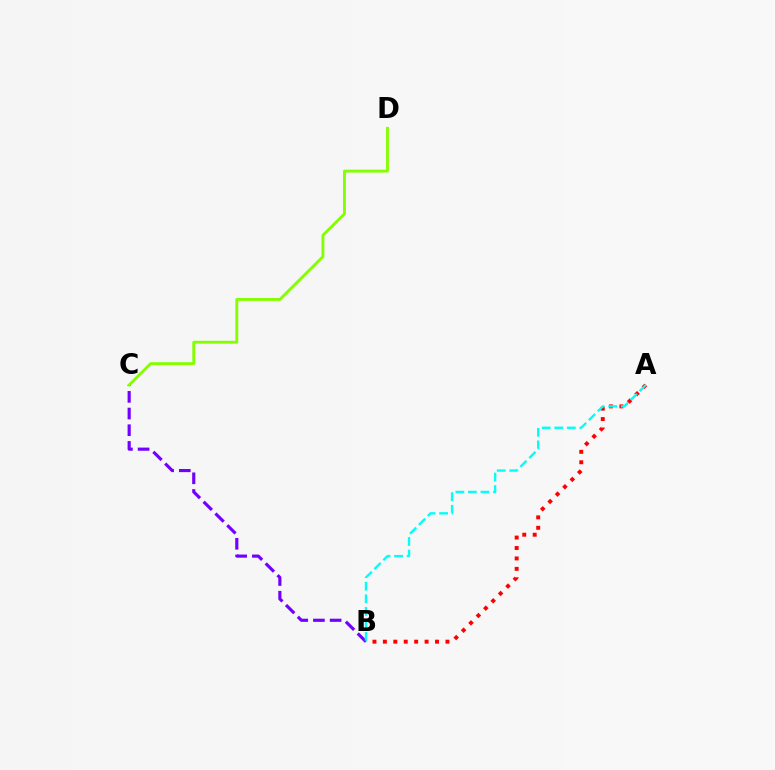{('B', 'C'): [{'color': '#7200ff', 'line_style': 'dashed', 'thickness': 2.27}], ('A', 'B'): [{'color': '#ff0000', 'line_style': 'dotted', 'thickness': 2.83}, {'color': '#00fff6', 'line_style': 'dashed', 'thickness': 1.7}], ('C', 'D'): [{'color': '#84ff00', 'line_style': 'solid', 'thickness': 2.07}]}